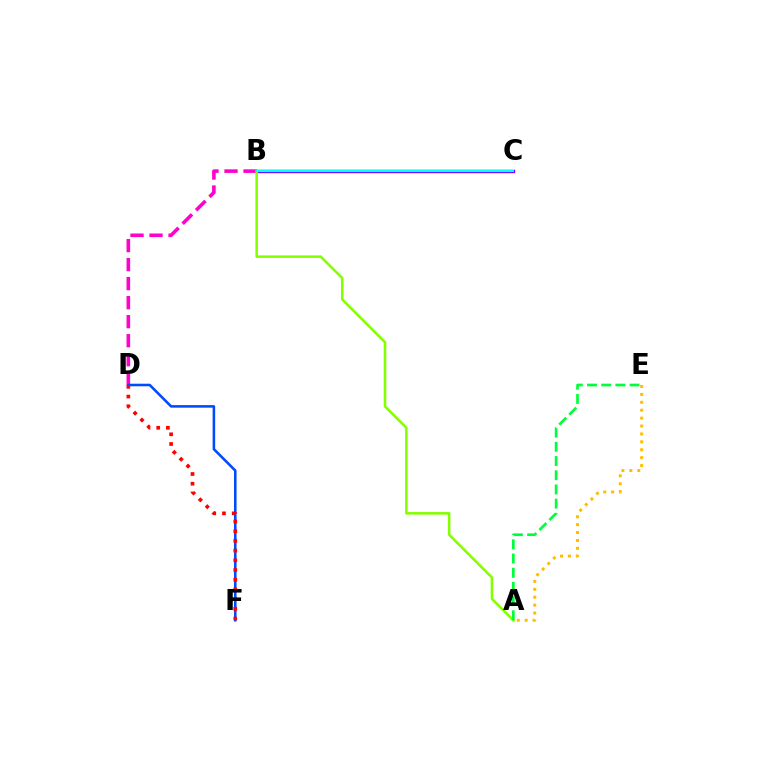{('B', 'D'): [{'color': '#ff00cf', 'line_style': 'dashed', 'thickness': 2.58}], ('B', 'C'): [{'color': '#7200ff', 'line_style': 'solid', 'thickness': 2.47}, {'color': '#00fff6', 'line_style': 'solid', 'thickness': 1.57}], ('A', 'B'): [{'color': '#84ff00', 'line_style': 'solid', 'thickness': 1.84}], ('A', 'E'): [{'color': '#ffbd00', 'line_style': 'dotted', 'thickness': 2.15}, {'color': '#00ff39', 'line_style': 'dashed', 'thickness': 1.93}], ('D', 'F'): [{'color': '#004bff', 'line_style': 'solid', 'thickness': 1.86}, {'color': '#ff0000', 'line_style': 'dotted', 'thickness': 2.64}]}